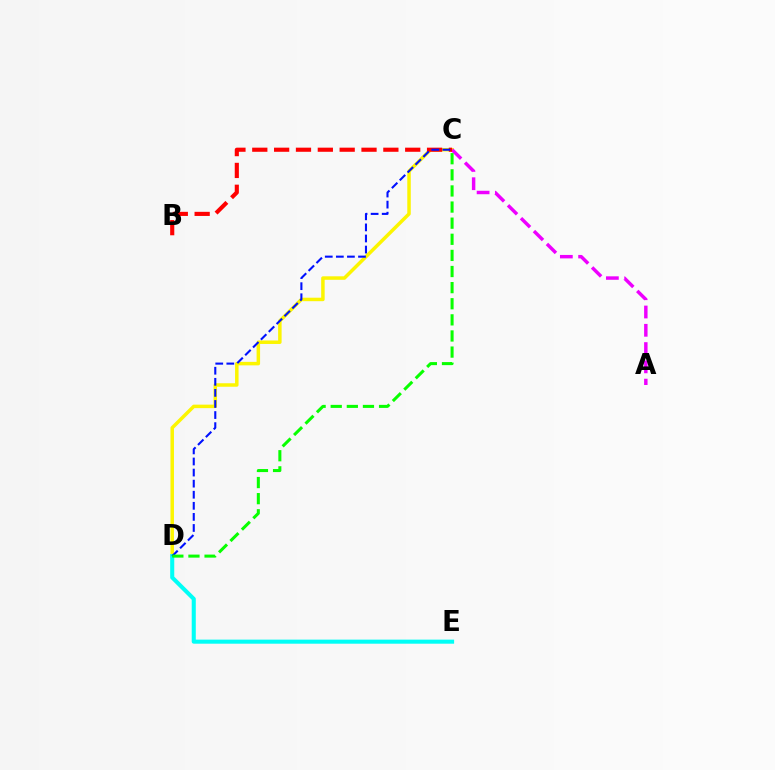{('C', 'D'): [{'color': '#fcf500', 'line_style': 'solid', 'thickness': 2.51}, {'color': '#0010ff', 'line_style': 'dashed', 'thickness': 1.51}, {'color': '#08ff00', 'line_style': 'dashed', 'thickness': 2.19}], ('A', 'C'): [{'color': '#ee00ff', 'line_style': 'dashed', 'thickness': 2.48}], ('D', 'E'): [{'color': '#00fff6', 'line_style': 'solid', 'thickness': 2.93}], ('B', 'C'): [{'color': '#ff0000', 'line_style': 'dashed', 'thickness': 2.97}]}